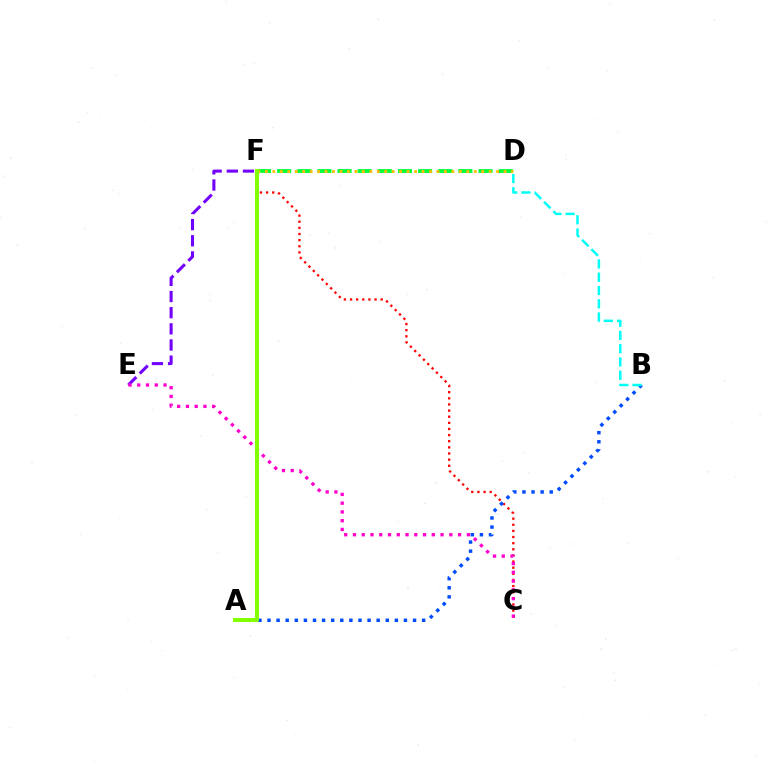{('E', 'F'): [{'color': '#7200ff', 'line_style': 'dashed', 'thickness': 2.19}], ('D', 'F'): [{'color': '#00ff39', 'line_style': 'dashed', 'thickness': 2.74}, {'color': '#ffbd00', 'line_style': 'dotted', 'thickness': 2.03}], ('C', 'F'): [{'color': '#ff0000', 'line_style': 'dotted', 'thickness': 1.67}], ('C', 'E'): [{'color': '#ff00cf', 'line_style': 'dotted', 'thickness': 2.38}], ('A', 'B'): [{'color': '#004bff', 'line_style': 'dotted', 'thickness': 2.47}], ('B', 'D'): [{'color': '#00fff6', 'line_style': 'dashed', 'thickness': 1.8}], ('A', 'F'): [{'color': '#84ff00', 'line_style': 'solid', 'thickness': 2.91}]}